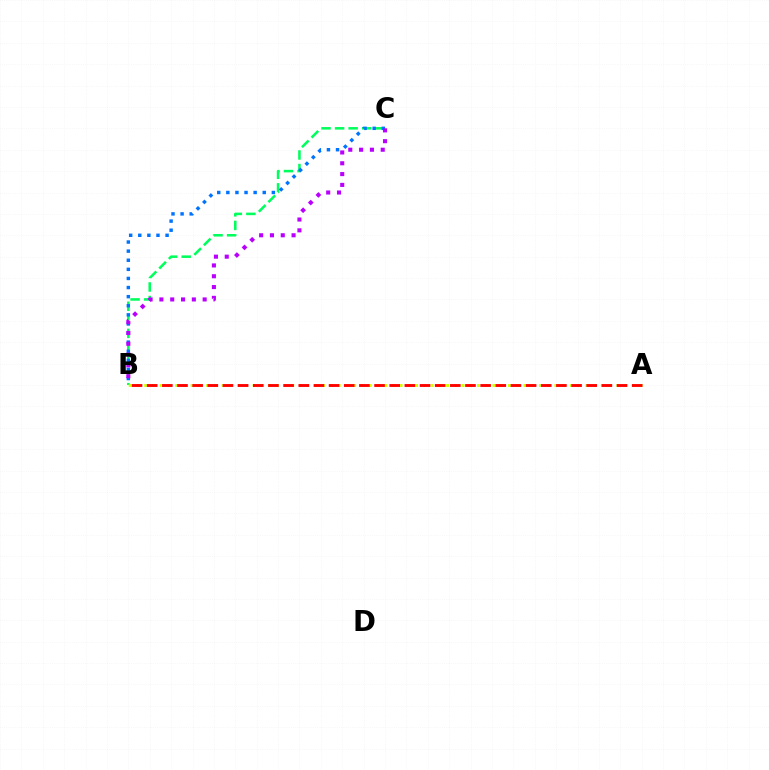{('B', 'C'): [{'color': '#00ff5c', 'line_style': 'dashed', 'thickness': 1.84}, {'color': '#0074ff', 'line_style': 'dotted', 'thickness': 2.47}, {'color': '#b900ff', 'line_style': 'dotted', 'thickness': 2.94}], ('A', 'B'): [{'color': '#d1ff00', 'line_style': 'dotted', 'thickness': 2.1}, {'color': '#ff0000', 'line_style': 'dashed', 'thickness': 2.06}]}